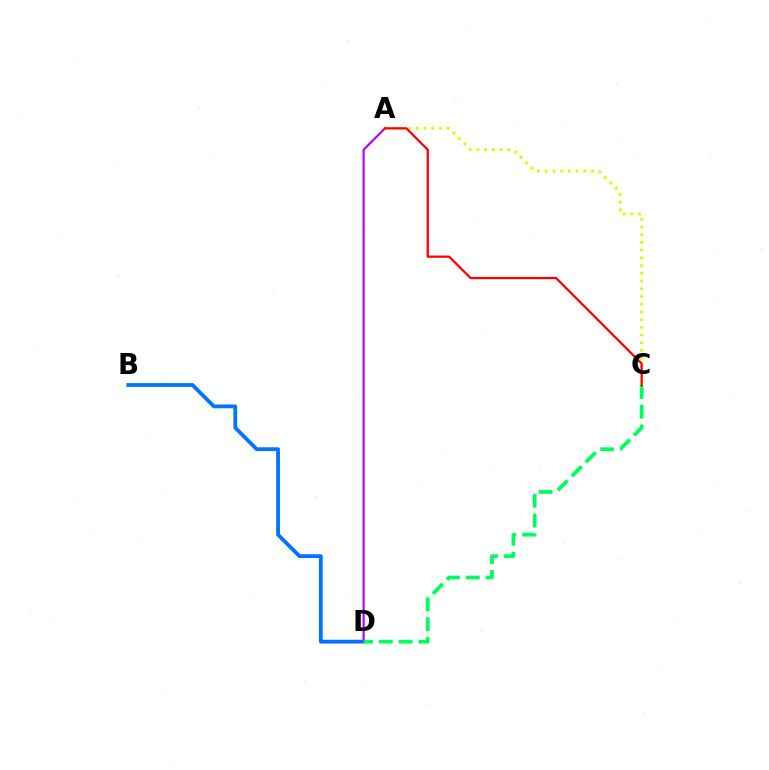{('B', 'D'): [{'color': '#0074ff', 'line_style': 'solid', 'thickness': 2.72}], ('A', 'D'): [{'color': '#b900ff', 'line_style': 'solid', 'thickness': 1.57}], ('C', 'D'): [{'color': '#00ff5c', 'line_style': 'dashed', 'thickness': 2.69}], ('A', 'C'): [{'color': '#d1ff00', 'line_style': 'dotted', 'thickness': 2.1}, {'color': '#ff0000', 'line_style': 'solid', 'thickness': 1.63}]}